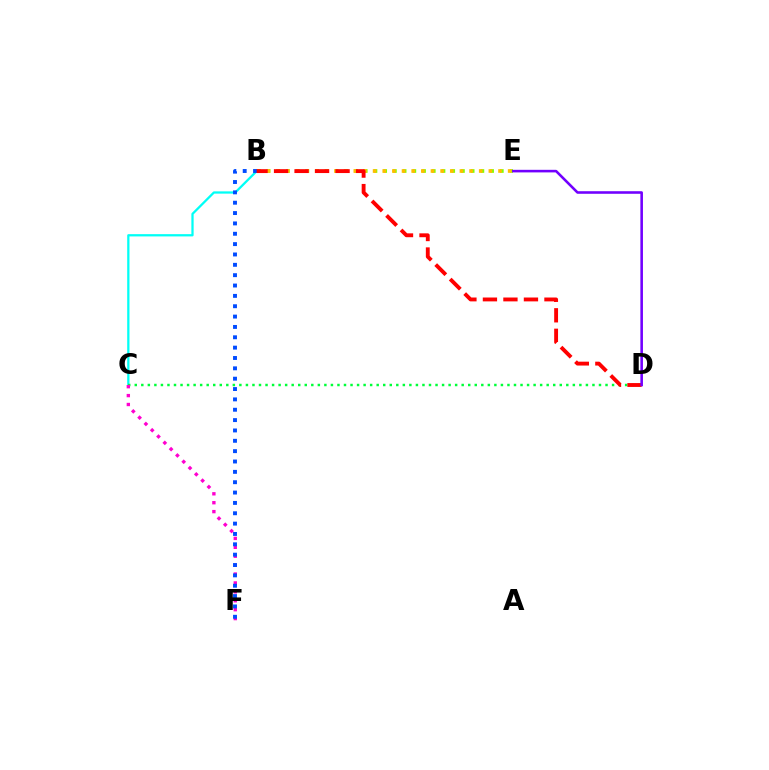{('B', 'E'): [{'color': '#84ff00', 'line_style': 'dotted', 'thickness': 2.64}, {'color': '#ffbd00', 'line_style': 'dotted', 'thickness': 2.62}], ('B', 'C'): [{'color': '#00fff6', 'line_style': 'solid', 'thickness': 1.63}], ('C', 'D'): [{'color': '#00ff39', 'line_style': 'dotted', 'thickness': 1.78}], ('C', 'F'): [{'color': '#ff00cf', 'line_style': 'dotted', 'thickness': 2.42}], ('B', 'F'): [{'color': '#004bff', 'line_style': 'dotted', 'thickness': 2.81}], ('B', 'D'): [{'color': '#ff0000', 'line_style': 'dashed', 'thickness': 2.79}], ('D', 'E'): [{'color': '#7200ff', 'line_style': 'solid', 'thickness': 1.86}]}